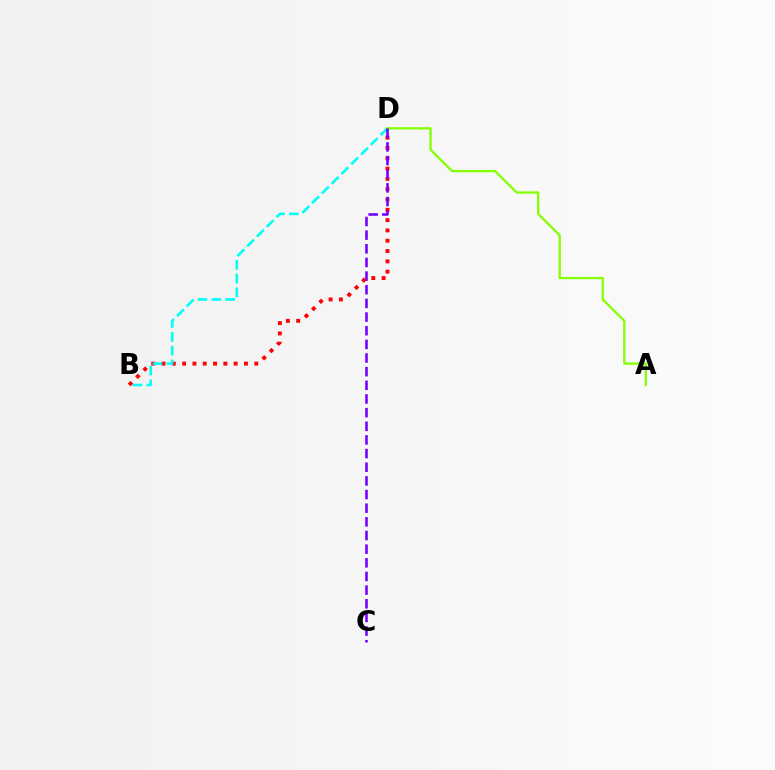{('B', 'D'): [{'color': '#ff0000', 'line_style': 'dotted', 'thickness': 2.8}, {'color': '#00fff6', 'line_style': 'dashed', 'thickness': 1.87}], ('A', 'D'): [{'color': '#84ff00', 'line_style': 'solid', 'thickness': 1.63}], ('C', 'D'): [{'color': '#7200ff', 'line_style': 'dashed', 'thickness': 1.85}]}